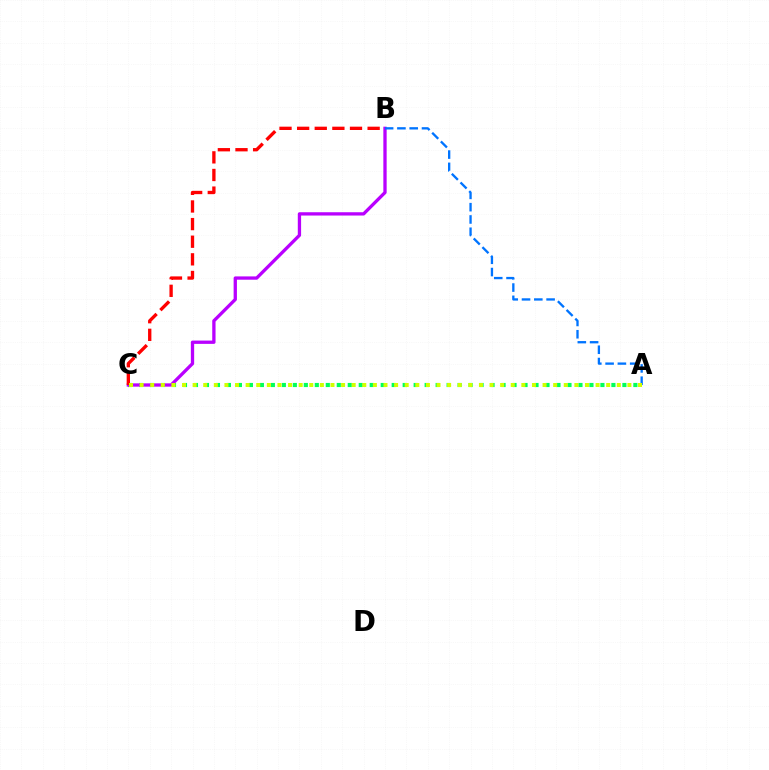{('A', 'C'): [{'color': '#00ff5c', 'line_style': 'dotted', 'thickness': 2.98}, {'color': '#d1ff00', 'line_style': 'dotted', 'thickness': 2.88}], ('B', 'C'): [{'color': '#b900ff', 'line_style': 'solid', 'thickness': 2.38}, {'color': '#ff0000', 'line_style': 'dashed', 'thickness': 2.39}], ('A', 'B'): [{'color': '#0074ff', 'line_style': 'dashed', 'thickness': 1.67}]}